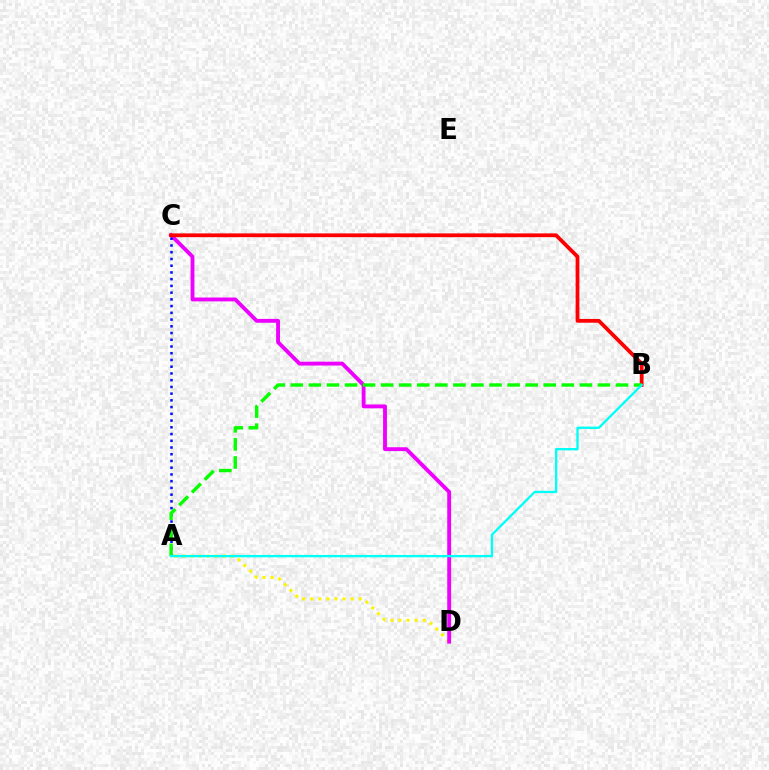{('A', 'D'): [{'color': '#fcf500', 'line_style': 'dotted', 'thickness': 2.2}], ('C', 'D'): [{'color': '#ee00ff', 'line_style': 'solid', 'thickness': 2.78}], ('B', 'C'): [{'color': '#ff0000', 'line_style': 'solid', 'thickness': 2.72}], ('A', 'C'): [{'color': '#0010ff', 'line_style': 'dotted', 'thickness': 1.83}], ('A', 'B'): [{'color': '#08ff00', 'line_style': 'dashed', 'thickness': 2.45}, {'color': '#00fff6', 'line_style': 'solid', 'thickness': 1.68}]}